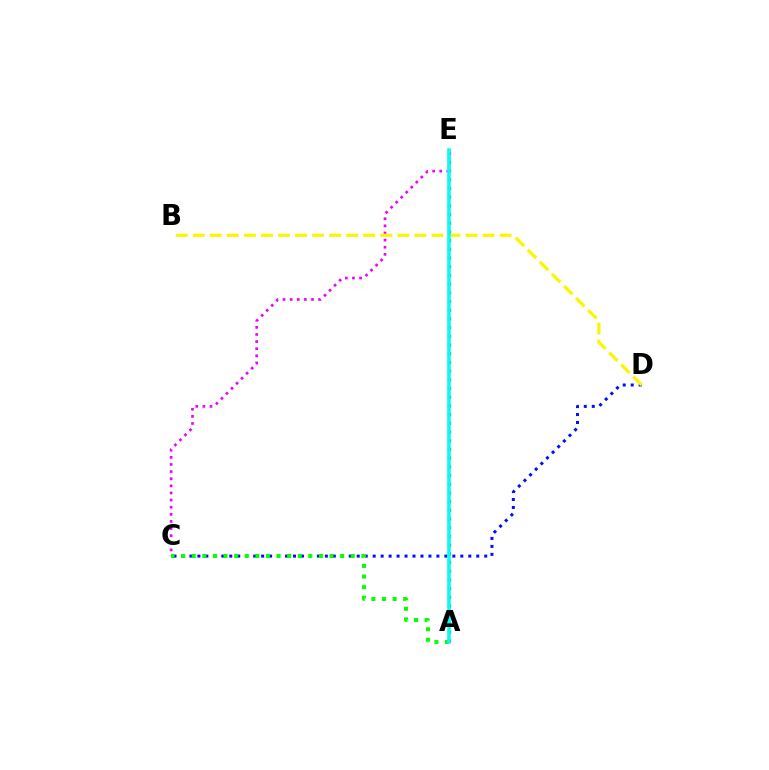{('C', 'D'): [{'color': '#0010ff', 'line_style': 'dotted', 'thickness': 2.16}], ('A', 'E'): [{'color': '#ff0000', 'line_style': 'dotted', 'thickness': 2.36}, {'color': '#00fff6', 'line_style': 'solid', 'thickness': 2.54}], ('C', 'E'): [{'color': '#ee00ff', 'line_style': 'dotted', 'thickness': 1.93}], ('A', 'C'): [{'color': '#08ff00', 'line_style': 'dotted', 'thickness': 2.88}], ('B', 'D'): [{'color': '#fcf500', 'line_style': 'dashed', 'thickness': 2.32}]}